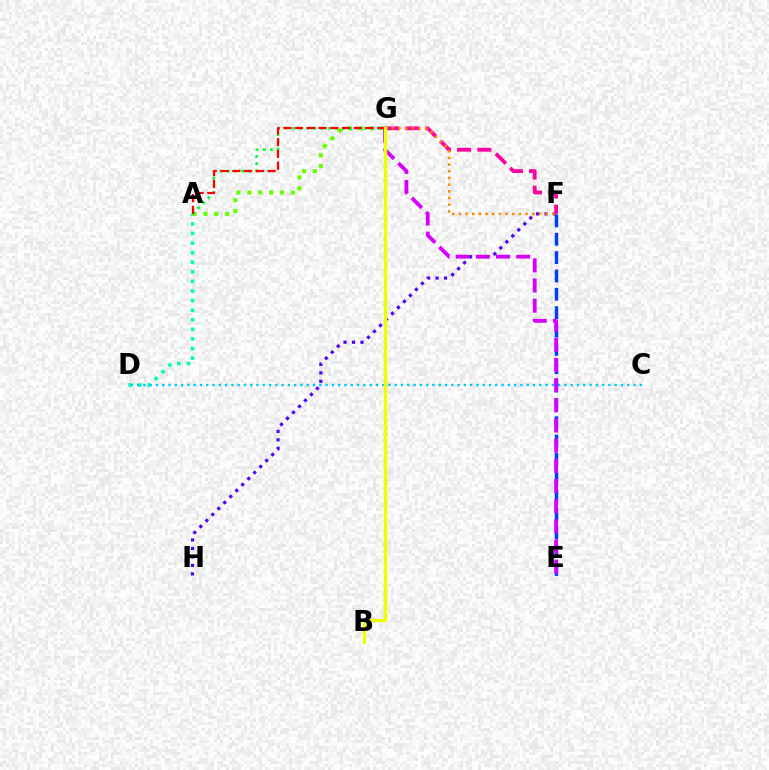{('A', 'D'): [{'color': '#00ffaf', 'line_style': 'dotted', 'thickness': 2.61}], ('A', 'G'): [{'color': '#66ff00', 'line_style': 'dotted', 'thickness': 2.96}, {'color': '#00ff27', 'line_style': 'dotted', 'thickness': 1.95}, {'color': '#ff0000', 'line_style': 'dashed', 'thickness': 1.6}], ('F', 'H'): [{'color': '#4f00ff', 'line_style': 'dotted', 'thickness': 2.3}], ('F', 'G'): [{'color': '#ff00a0', 'line_style': 'dashed', 'thickness': 2.75}, {'color': '#ff8800', 'line_style': 'dotted', 'thickness': 1.81}], ('C', 'D'): [{'color': '#00c7ff', 'line_style': 'dotted', 'thickness': 1.71}], ('E', 'F'): [{'color': '#003fff', 'line_style': 'dashed', 'thickness': 2.49}], ('E', 'G'): [{'color': '#d600ff', 'line_style': 'dashed', 'thickness': 2.74}], ('B', 'G'): [{'color': '#eeff00', 'line_style': 'solid', 'thickness': 2.42}]}